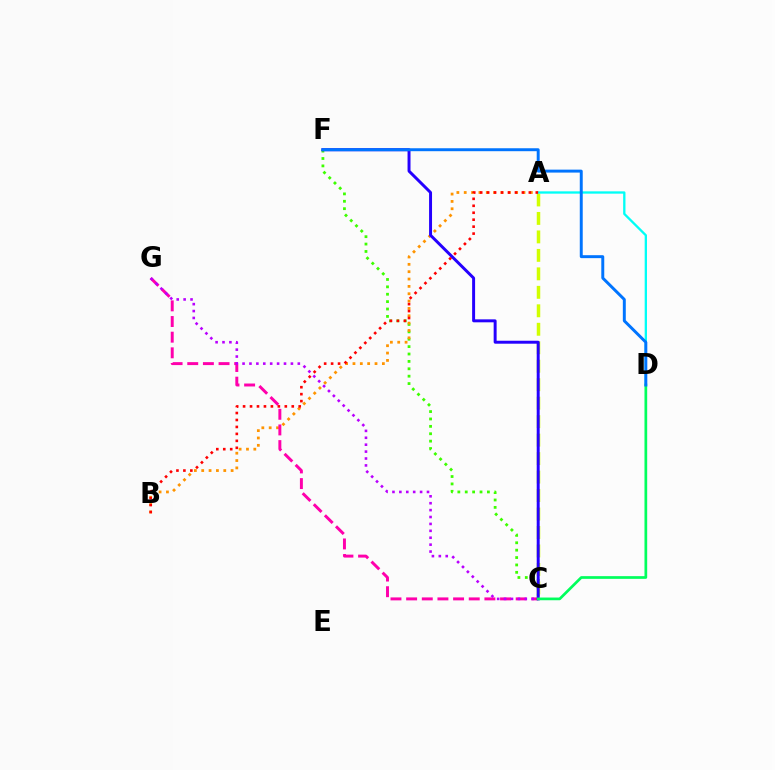{('C', 'F'): [{'color': '#3dff00', 'line_style': 'dotted', 'thickness': 2.01}, {'color': '#2500ff', 'line_style': 'solid', 'thickness': 2.13}], ('A', 'C'): [{'color': '#d1ff00', 'line_style': 'dashed', 'thickness': 2.51}], ('A', 'B'): [{'color': '#ff9400', 'line_style': 'dotted', 'thickness': 2.0}, {'color': '#ff0000', 'line_style': 'dotted', 'thickness': 1.89}], ('C', 'G'): [{'color': '#ff00ac', 'line_style': 'dashed', 'thickness': 2.13}, {'color': '#b900ff', 'line_style': 'dotted', 'thickness': 1.88}], ('A', 'D'): [{'color': '#00fff6', 'line_style': 'solid', 'thickness': 1.67}], ('C', 'D'): [{'color': '#00ff5c', 'line_style': 'solid', 'thickness': 1.95}], ('D', 'F'): [{'color': '#0074ff', 'line_style': 'solid', 'thickness': 2.12}]}